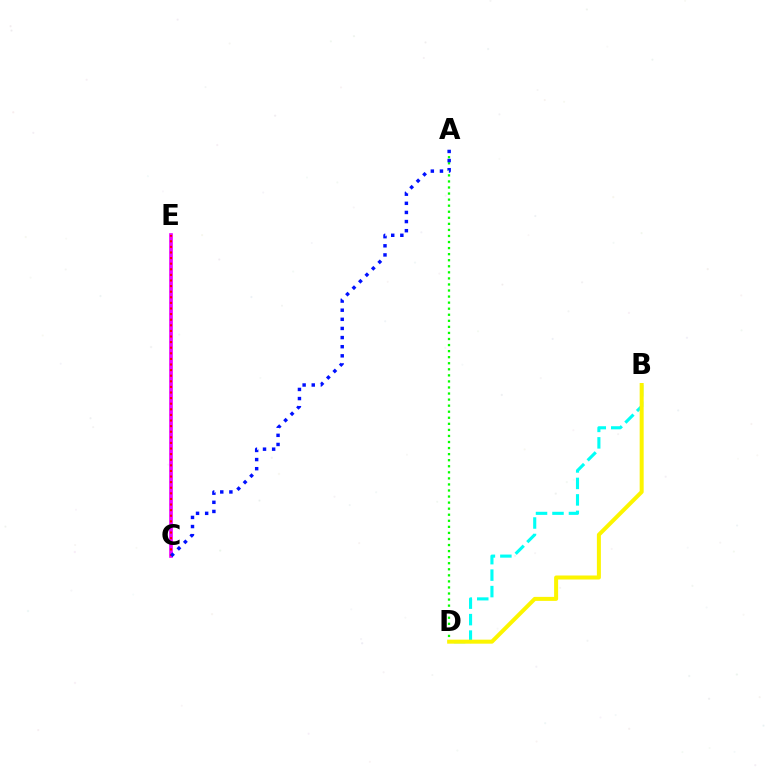{('A', 'D'): [{'color': '#08ff00', 'line_style': 'dotted', 'thickness': 1.65}], ('C', 'E'): [{'color': '#ee00ff', 'line_style': 'solid', 'thickness': 2.65}, {'color': '#ff0000', 'line_style': 'dotted', 'thickness': 1.52}], ('B', 'D'): [{'color': '#00fff6', 'line_style': 'dashed', 'thickness': 2.24}, {'color': '#fcf500', 'line_style': 'solid', 'thickness': 2.88}], ('A', 'C'): [{'color': '#0010ff', 'line_style': 'dotted', 'thickness': 2.48}]}